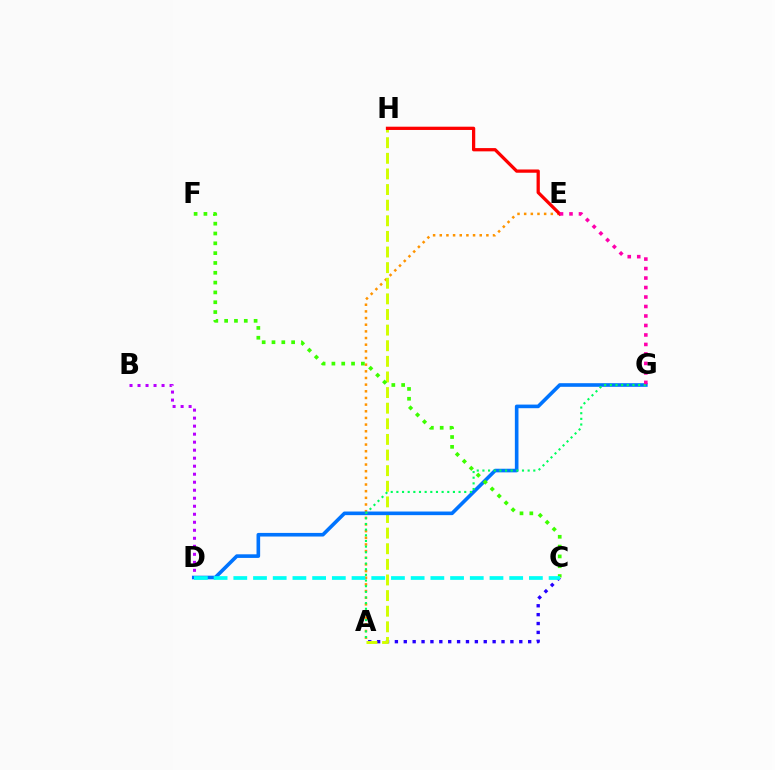{('B', 'D'): [{'color': '#b900ff', 'line_style': 'dotted', 'thickness': 2.18}], ('A', 'E'): [{'color': '#ff9400', 'line_style': 'dotted', 'thickness': 1.81}], ('A', 'C'): [{'color': '#2500ff', 'line_style': 'dotted', 'thickness': 2.41}], ('A', 'H'): [{'color': '#d1ff00', 'line_style': 'dashed', 'thickness': 2.12}], ('D', 'G'): [{'color': '#0074ff', 'line_style': 'solid', 'thickness': 2.6}], ('C', 'F'): [{'color': '#3dff00', 'line_style': 'dotted', 'thickness': 2.67}], ('A', 'G'): [{'color': '#00ff5c', 'line_style': 'dotted', 'thickness': 1.54}], ('E', 'H'): [{'color': '#ff0000', 'line_style': 'solid', 'thickness': 2.35}], ('E', 'G'): [{'color': '#ff00ac', 'line_style': 'dotted', 'thickness': 2.58}], ('C', 'D'): [{'color': '#00fff6', 'line_style': 'dashed', 'thickness': 2.68}]}